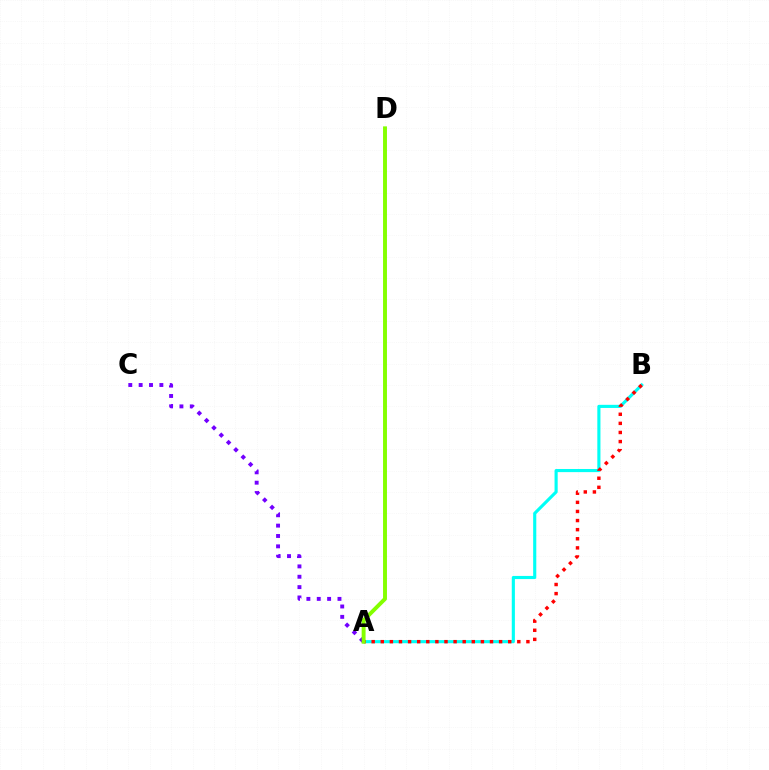{('A', 'C'): [{'color': '#7200ff', 'line_style': 'dotted', 'thickness': 2.81}], ('A', 'B'): [{'color': '#00fff6', 'line_style': 'solid', 'thickness': 2.25}, {'color': '#ff0000', 'line_style': 'dotted', 'thickness': 2.47}], ('A', 'D'): [{'color': '#84ff00', 'line_style': 'solid', 'thickness': 2.83}]}